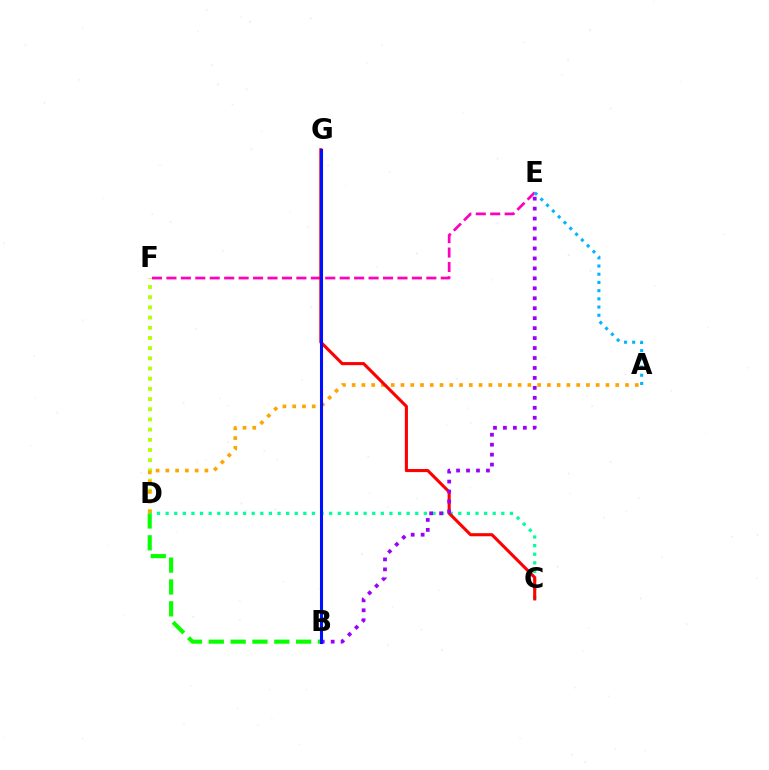{('B', 'D'): [{'color': '#08ff00', 'line_style': 'dashed', 'thickness': 2.97}], ('D', 'F'): [{'color': '#b3ff00', 'line_style': 'dotted', 'thickness': 2.77}], ('C', 'D'): [{'color': '#00ff9d', 'line_style': 'dotted', 'thickness': 2.34}], ('E', 'F'): [{'color': '#ff00bd', 'line_style': 'dashed', 'thickness': 1.96}], ('A', 'D'): [{'color': '#ffa500', 'line_style': 'dotted', 'thickness': 2.65}], ('A', 'E'): [{'color': '#00b5ff', 'line_style': 'dotted', 'thickness': 2.23}], ('C', 'G'): [{'color': '#ff0000', 'line_style': 'solid', 'thickness': 2.22}], ('B', 'E'): [{'color': '#9b00ff', 'line_style': 'dotted', 'thickness': 2.71}], ('B', 'G'): [{'color': '#0010ff', 'line_style': 'solid', 'thickness': 2.2}]}